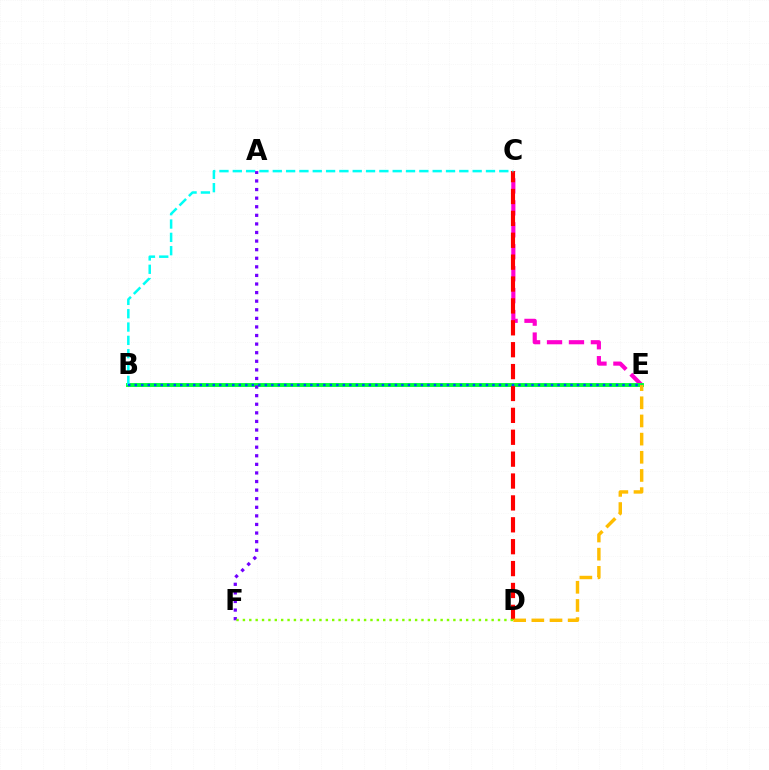{('C', 'E'): [{'color': '#ff00cf', 'line_style': 'dashed', 'thickness': 2.98}], ('B', 'E'): [{'color': '#00ff39', 'line_style': 'solid', 'thickness': 2.8}, {'color': '#004bff', 'line_style': 'dotted', 'thickness': 1.77}], ('C', 'D'): [{'color': '#ff0000', 'line_style': 'dashed', 'thickness': 2.97}], ('B', 'C'): [{'color': '#00fff6', 'line_style': 'dashed', 'thickness': 1.81}], ('D', 'E'): [{'color': '#ffbd00', 'line_style': 'dashed', 'thickness': 2.47}], ('A', 'F'): [{'color': '#7200ff', 'line_style': 'dotted', 'thickness': 2.33}], ('D', 'F'): [{'color': '#84ff00', 'line_style': 'dotted', 'thickness': 1.73}]}